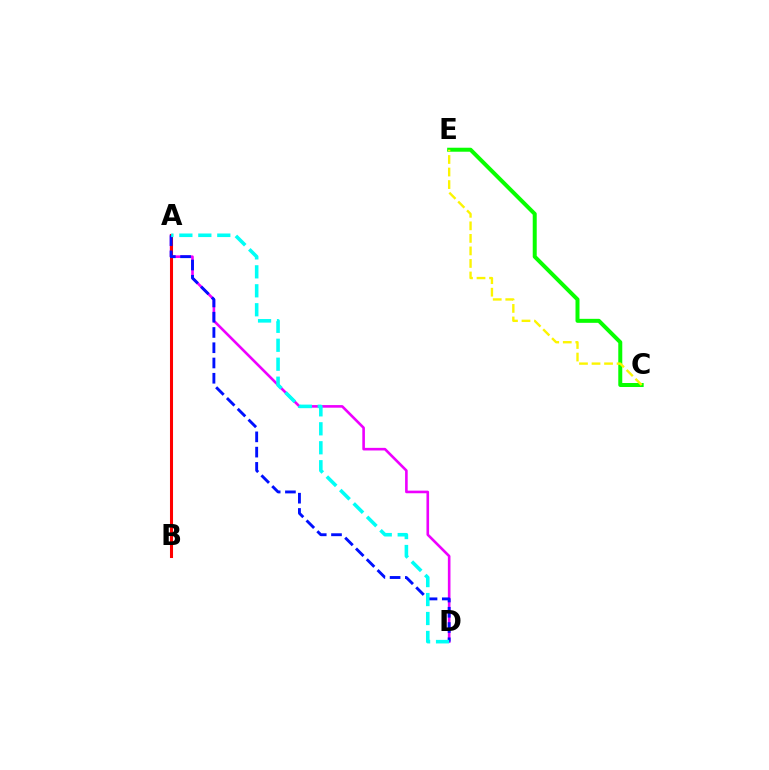{('C', 'E'): [{'color': '#08ff00', 'line_style': 'solid', 'thickness': 2.87}, {'color': '#fcf500', 'line_style': 'dashed', 'thickness': 1.7}], ('A', 'D'): [{'color': '#ee00ff', 'line_style': 'solid', 'thickness': 1.88}, {'color': '#0010ff', 'line_style': 'dashed', 'thickness': 2.07}, {'color': '#00fff6', 'line_style': 'dashed', 'thickness': 2.58}], ('A', 'B'): [{'color': '#ff0000', 'line_style': 'solid', 'thickness': 2.21}]}